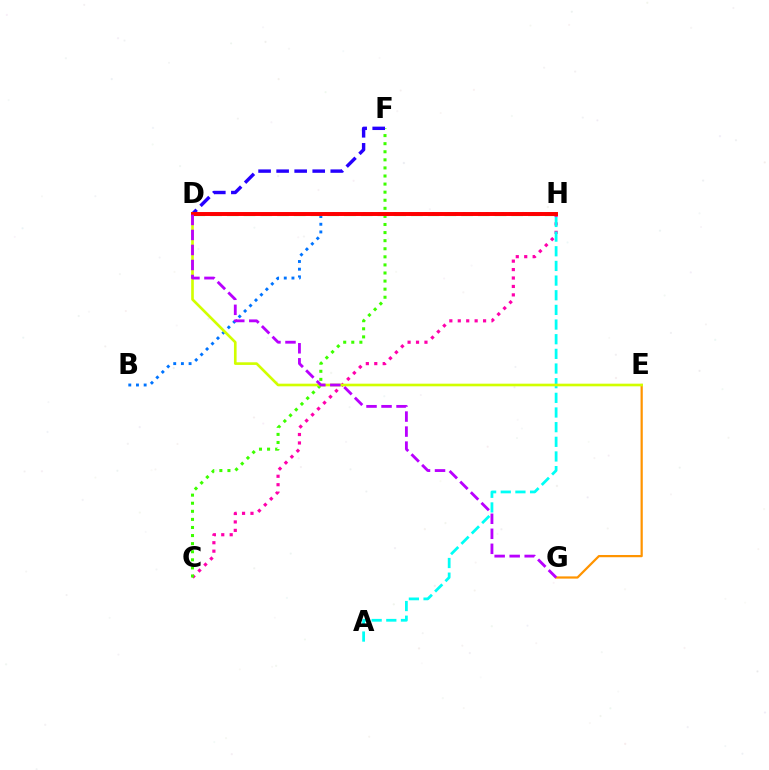{('C', 'H'): [{'color': '#ff00ac', 'line_style': 'dotted', 'thickness': 2.29}], ('C', 'F'): [{'color': '#3dff00', 'line_style': 'dotted', 'thickness': 2.2}], ('B', 'H'): [{'color': '#0074ff', 'line_style': 'dotted', 'thickness': 2.09}], ('E', 'G'): [{'color': '#ff9400', 'line_style': 'solid', 'thickness': 1.6}], ('D', 'F'): [{'color': '#2500ff', 'line_style': 'dashed', 'thickness': 2.45}], ('A', 'H'): [{'color': '#00fff6', 'line_style': 'dashed', 'thickness': 1.99}], ('D', 'E'): [{'color': '#d1ff00', 'line_style': 'solid', 'thickness': 1.91}], ('D', 'H'): [{'color': '#00ff5c', 'line_style': 'dashed', 'thickness': 2.27}, {'color': '#ff0000', 'line_style': 'solid', 'thickness': 2.84}], ('D', 'G'): [{'color': '#b900ff', 'line_style': 'dashed', 'thickness': 2.04}]}